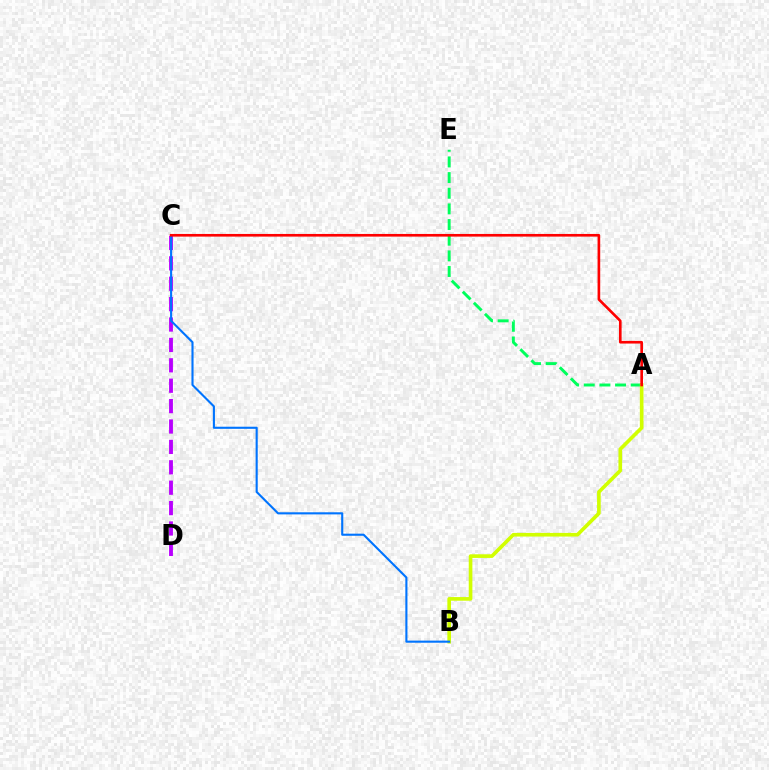{('C', 'D'): [{'color': '#b900ff', 'line_style': 'dashed', 'thickness': 2.77}], ('A', 'E'): [{'color': '#00ff5c', 'line_style': 'dashed', 'thickness': 2.13}], ('A', 'B'): [{'color': '#d1ff00', 'line_style': 'solid', 'thickness': 2.62}], ('B', 'C'): [{'color': '#0074ff', 'line_style': 'solid', 'thickness': 1.52}], ('A', 'C'): [{'color': '#ff0000', 'line_style': 'solid', 'thickness': 1.91}]}